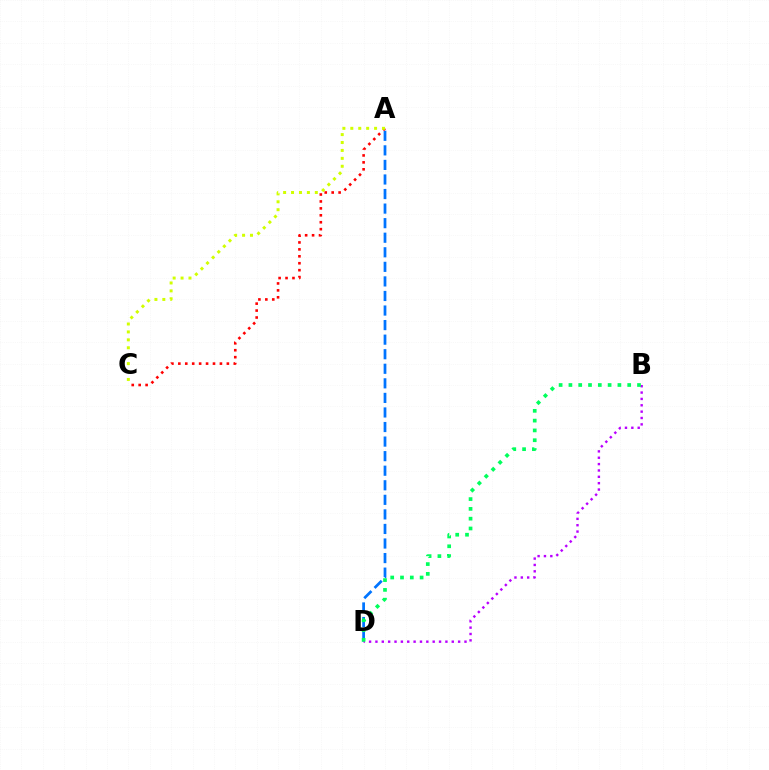{('A', 'D'): [{'color': '#0074ff', 'line_style': 'dashed', 'thickness': 1.98}], ('B', 'D'): [{'color': '#b900ff', 'line_style': 'dotted', 'thickness': 1.73}, {'color': '#00ff5c', 'line_style': 'dotted', 'thickness': 2.66}], ('A', 'C'): [{'color': '#ff0000', 'line_style': 'dotted', 'thickness': 1.88}, {'color': '#d1ff00', 'line_style': 'dotted', 'thickness': 2.15}]}